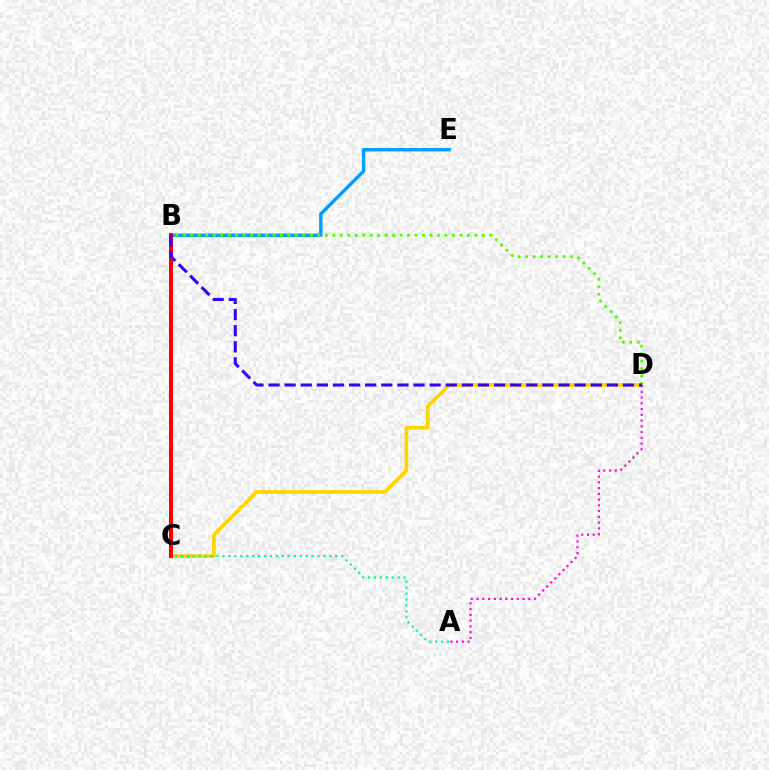{('C', 'D'): [{'color': '#ffd500', 'line_style': 'solid', 'thickness': 2.63}], ('B', 'E'): [{'color': '#009eff', 'line_style': 'solid', 'thickness': 2.44}], ('A', 'D'): [{'color': '#ff00ed', 'line_style': 'dotted', 'thickness': 1.56}], ('B', 'D'): [{'color': '#4fff00', 'line_style': 'dotted', 'thickness': 2.03}, {'color': '#3700ff', 'line_style': 'dashed', 'thickness': 2.19}], ('A', 'C'): [{'color': '#00ff86', 'line_style': 'dotted', 'thickness': 1.61}], ('B', 'C'): [{'color': '#ff0000', 'line_style': 'solid', 'thickness': 2.87}]}